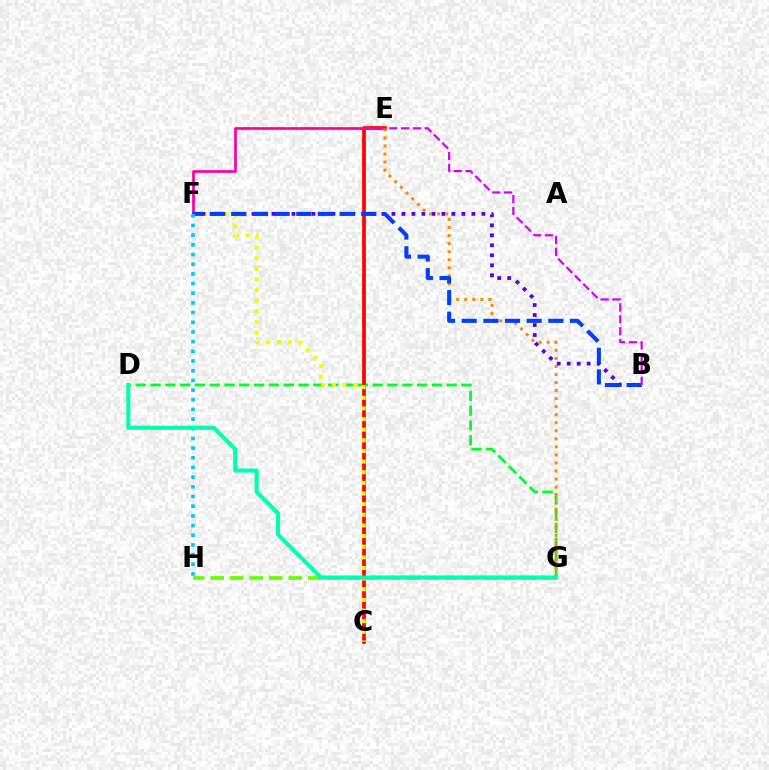{('G', 'H'): [{'color': '#66ff00', 'line_style': 'dashed', 'thickness': 2.65}], ('D', 'G'): [{'color': '#00ff27', 'line_style': 'dashed', 'thickness': 2.01}, {'color': '#00ffaf', 'line_style': 'solid', 'thickness': 2.96}], ('C', 'E'): [{'color': '#ff0000', 'line_style': 'solid', 'thickness': 2.66}], ('E', 'F'): [{'color': '#ff00a0', 'line_style': 'solid', 'thickness': 1.95}], ('C', 'F'): [{'color': '#eeff00', 'line_style': 'dotted', 'thickness': 2.89}], ('B', 'F'): [{'color': '#4f00ff', 'line_style': 'dotted', 'thickness': 2.72}, {'color': '#003fff', 'line_style': 'dashed', 'thickness': 2.94}], ('E', 'G'): [{'color': '#ff8800', 'line_style': 'dotted', 'thickness': 2.19}], ('B', 'E'): [{'color': '#d600ff', 'line_style': 'dashed', 'thickness': 1.61}], ('F', 'H'): [{'color': '#00c7ff', 'line_style': 'dotted', 'thickness': 2.63}]}